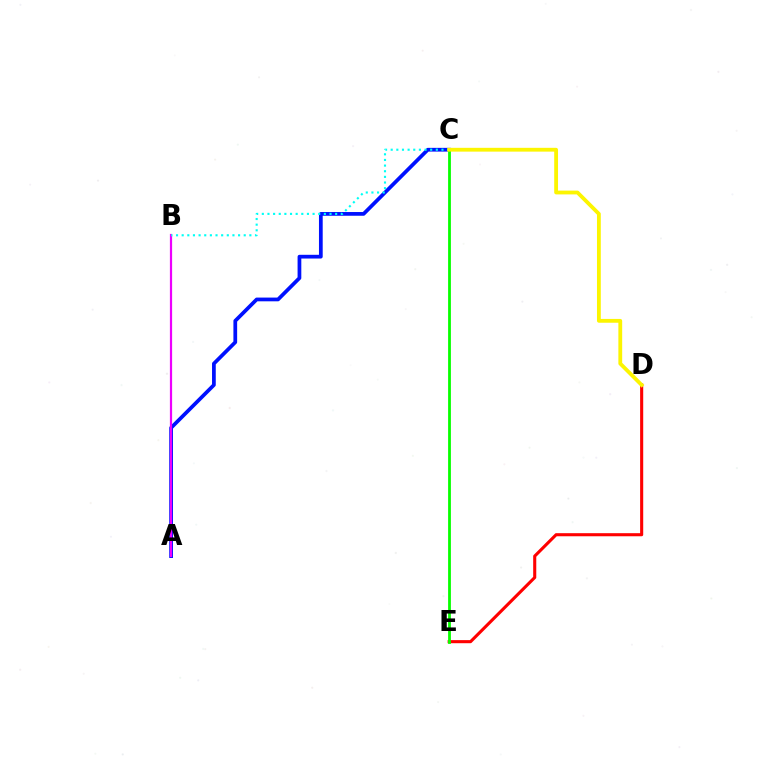{('A', 'C'): [{'color': '#0010ff', 'line_style': 'solid', 'thickness': 2.69}], ('A', 'B'): [{'color': '#ee00ff', 'line_style': 'solid', 'thickness': 1.6}], ('D', 'E'): [{'color': '#ff0000', 'line_style': 'solid', 'thickness': 2.22}], ('B', 'C'): [{'color': '#00fff6', 'line_style': 'dotted', 'thickness': 1.53}], ('C', 'E'): [{'color': '#08ff00', 'line_style': 'solid', 'thickness': 2.02}], ('C', 'D'): [{'color': '#fcf500', 'line_style': 'solid', 'thickness': 2.74}]}